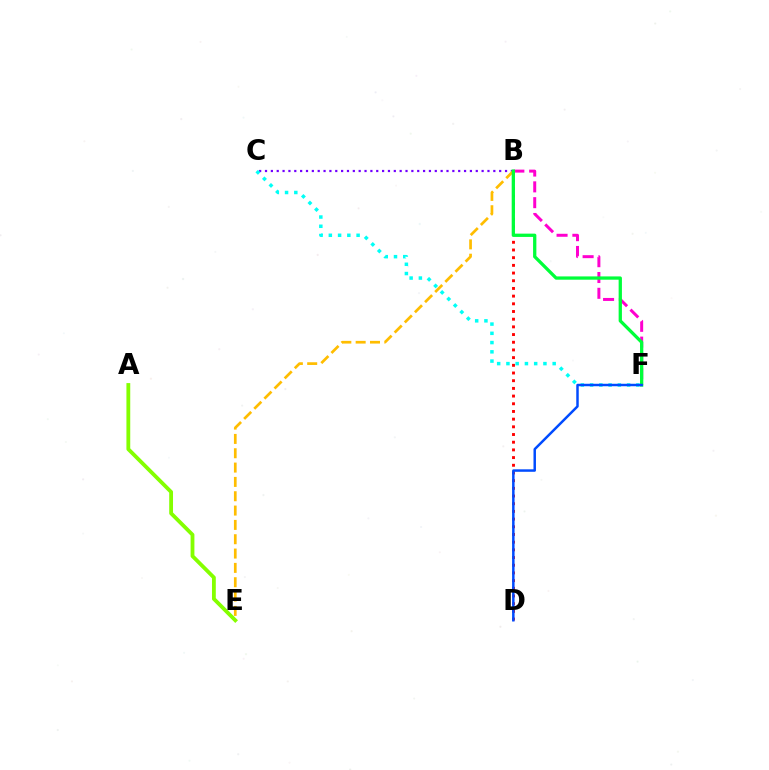{('A', 'E'): [{'color': '#84ff00', 'line_style': 'solid', 'thickness': 2.74}], ('B', 'F'): [{'color': '#ff00cf', 'line_style': 'dashed', 'thickness': 2.15}, {'color': '#00ff39', 'line_style': 'solid', 'thickness': 2.37}], ('B', 'C'): [{'color': '#7200ff', 'line_style': 'dotted', 'thickness': 1.59}], ('B', 'D'): [{'color': '#ff0000', 'line_style': 'dotted', 'thickness': 2.09}], ('B', 'E'): [{'color': '#ffbd00', 'line_style': 'dashed', 'thickness': 1.95}], ('C', 'F'): [{'color': '#00fff6', 'line_style': 'dotted', 'thickness': 2.51}], ('D', 'F'): [{'color': '#004bff', 'line_style': 'solid', 'thickness': 1.78}]}